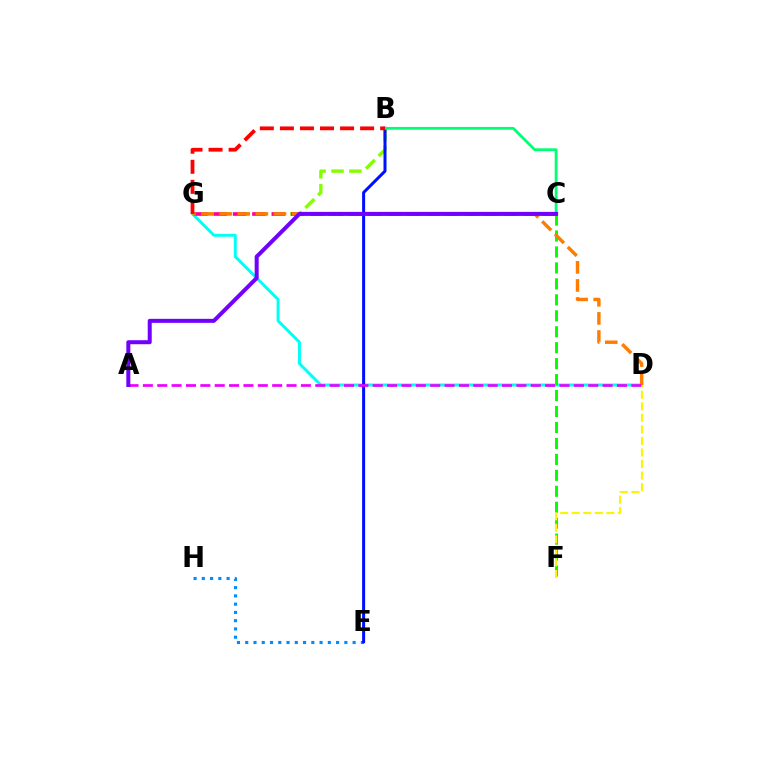{('E', 'H'): [{'color': '#008cff', 'line_style': 'dotted', 'thickness': 2.24}], ('D', 'G'): [{'color': '#00fff6', 'line_style': 'solid', 'thickness': 2.12}, {'color': '#ff7c00', 'line_style': 'dashed', 'thickness': 2.46}], ('C', 'F'): [{'color': '#08ff00', 'line_style': 'dashed', 'thickness': 2.17}], ('B', 'G'): [{'color': '#84ff00', 'line_style': 'dashed', 'thickness': 2.43}, {'color': '#ff0000', 'line_style': 'dashed', 'thickness': 2.72}], ('D', 'F'): [{'color': '#fcf500', 'line_style': 'dashed', 'thickness': 1.57}], ('B', 'E'): [{'color': '#0010ff', 'line_style': 'solid', 'thickness': 2.17}], ('C', 'G'): [{'color': '#ff0094', 'line_style': 'dashed', 'thickness': 2.63}], ('B', 'C'): [{'color': '#00ff74', 'line_style': 'solid', 'thickness': 2.02}], ('A', 'D'): [{'color': '#ee00ff', 'line_style': 'dashed', 'thickness': 1.95}], ('A', 'C'): [{'color': '#7200ff', 'line_style': 'solid', 'thickness': 2.88}]}